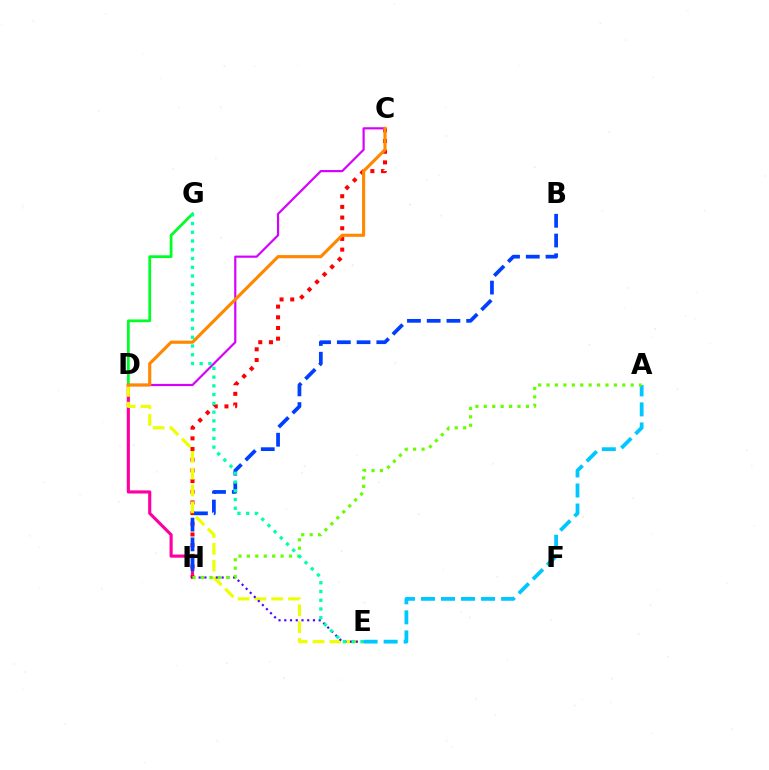{('D', 'H'): [{'color': '#ff00a0', 'line_style': 'solid', 'thickness': 2.27}], ('C', 'H'): [{'color': '#ff0000', 'line_style': 'dotted', 'thickness': 2.9}], ('A', 'E'): [{'color': '#00c7ff', 'line_style': 'dashed', 'thickness': 2.72}], ('B', 'H'): [{'color': '#003fff', 'line_style': 'dashed', 'thickness': 2.68}], ('D', 'E'): [{'color': '#eeff00', 'line_style': 'dashed', 'thickness': 2.28}], ('C', 'D'): [{'color': '#d600ff', 'line_style': 'solid', 'thickness': 1.57}, {'color': '#ff8800', 'line_style': 'solid', 'thickness': 2.26}], ('E', 'H'): [{'color': '#4f00ff', 'line_style': 'dotted', 'thickness': 1.56}], ('A', 'H'): [{'color': '#66ff00', 'line_style': 'dotted', 'thickness': 2.29}], ('D', 'G'): [{'color': '#00ff27', 'line_style': 'solid', 'thickness': 2.0}], ('E', 'G'): [{'color': '#00ffaf', 'line_style': 'dotted', 'thickness': 2.38}]}